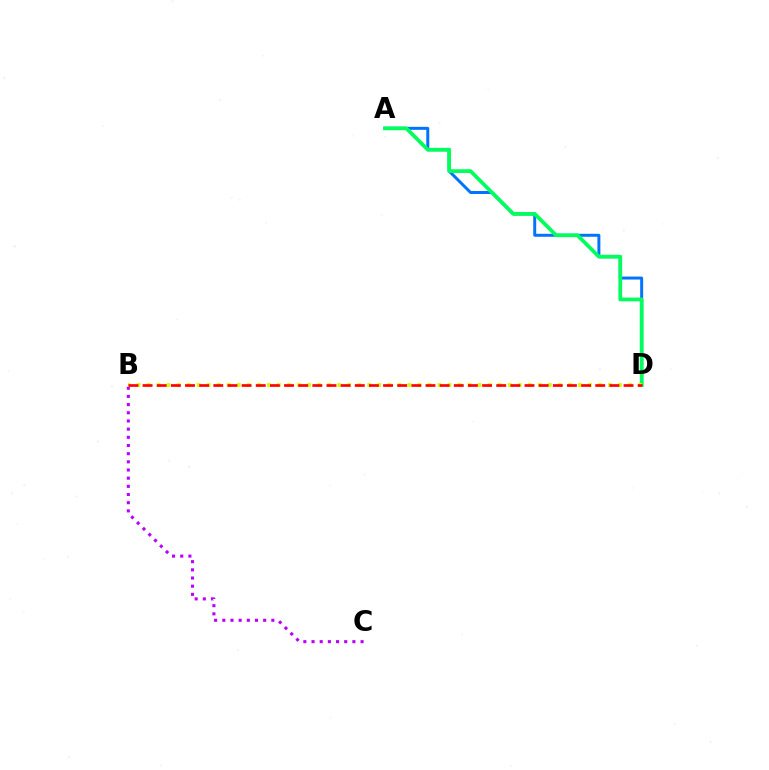{('B', 'C'): [{'color': '#b900ff', 'line_style': 'dotted', 'thickness': 2.22}], ('A', 'D'): [{'color': '#0074ff', 'line_style': 'solid', 'thickness': 2.15}, {'color': '#00ff5c', 'line_style': 'solid', 'thickness': 2.7}], ('B', 'D'): [{'color': '#d1ff00', 'line_style': 'dotted', 'thickness': 2.73}, {'color': '#ff0000', 'line_style': 'dashed', 'thickness': 1.92}]}